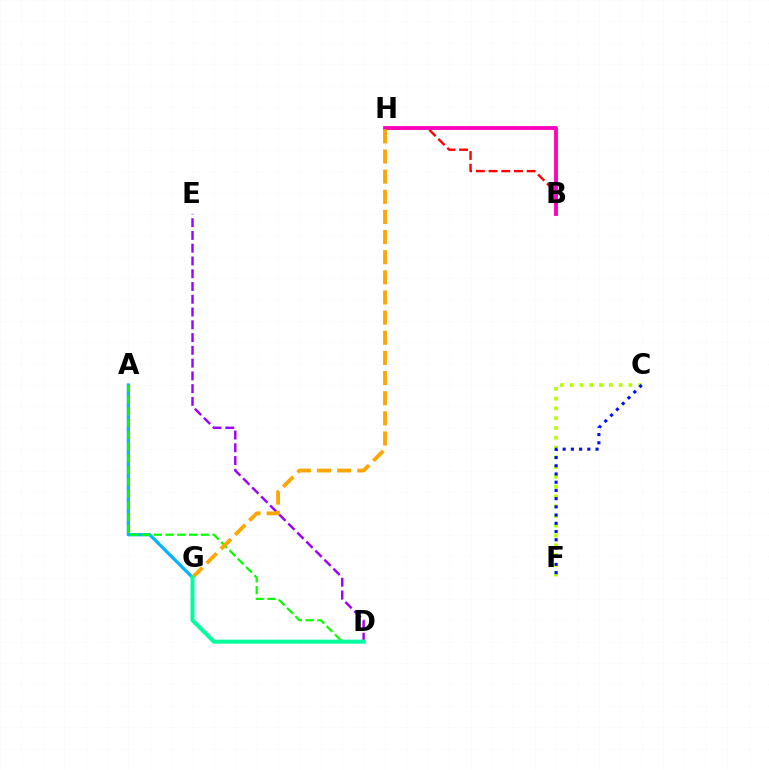{('B', 'H'): [{'color': '#ff0000', 'line_style': 'dashed', 'thickness': 1.73}, {'color': '#ff00bd', 'line_style': 'solid', 'thickness': 2.76}], ('A', 'G'): [{'color': '#00b5ff', 'line_style': 'solid', 'thickness': 2.34}], ('D', 'E'): [{'color': '#9b00ff', 'line_style': 'dashed', 'thickness': 1.73}], ('C', 'F'): [{'color': '#b3ff00', 'line_style': 'dotted', 'thickness': 2.66}, {'color': '#0010ff', 'line_style': 'dotted', 'thickness': 2.23}], ('A', 'D'): [{'color': '#08ff00', 'line_style': 'dashed', 'thickness': 1.6}], ('G', 'H'): [{'color': '#ffa500', 'line_style': 'dashed', 'thickness': 2.74}], ('D', 'G'): [{'color': '#00ff9d', 'line_style': 'solid', 'thickness': 2.89}]}